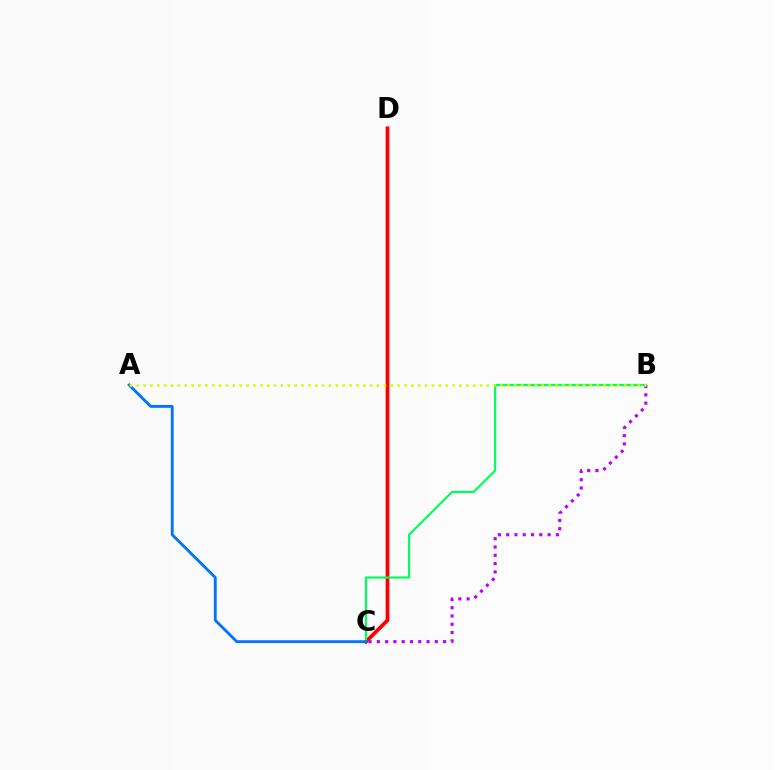{('C', 'D'): [{'color': '#ff0000', 'line_style': 'solid', 'thickness': 2.71}], ('B', 'C'): [{'color': '#b900ff', 'line_style': 'dotted', 'thickness': 2.25}, {'color': '#00ff5c', 'line_style': 'solid', 'thickness': 1.57}], ('A', 'C'): [{'color': '#0074ff', 'line_style': 'solid', 'thickness': 2.05}], ('A', 'B'): [{'color': '#d1ff00', 'line_style': 'dotted', 'thickness': 1.87}]}